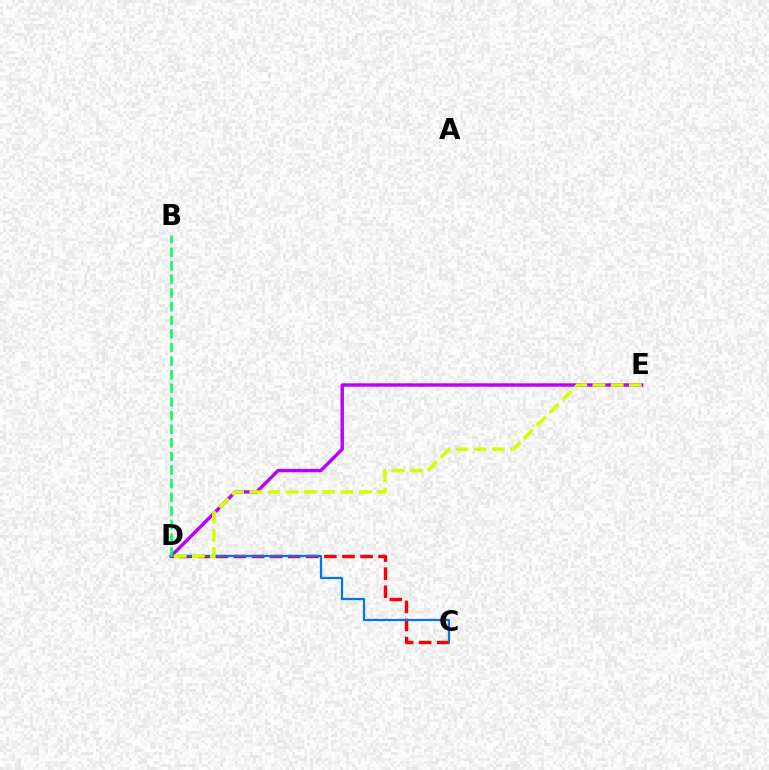{('D', 'E'): [{'color': '#b900ff', 'line_style': 'solid', 'thickness': 2.44}, {'color': '#d1ff00', 'line_style': 'dashed', 'thickness': 2.47}], ('C', 'D'): [{'color': '#ff0000', 'line_style': 'dashed', 'thickness': 2.46}, {'color': '#0074ff', 'line_style': 'solid', 'thickness': 1.6}], ('B', 'D'): [{'color': '#00ff5c', 'line_style': 'dashed', 'thickness': 1.85}]}